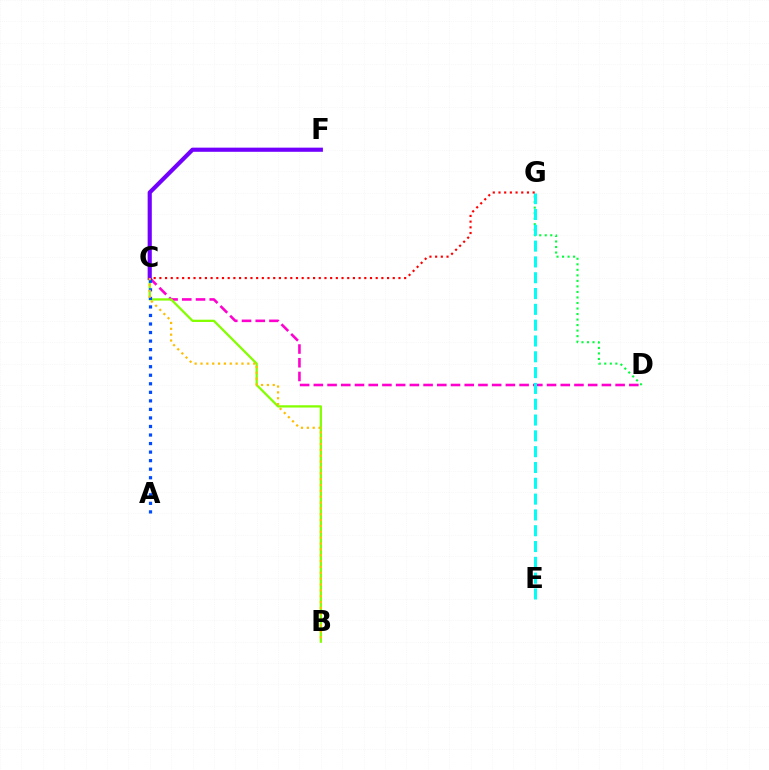{('C', 'D'): [{'color': '#ff00cf', 'line_style': 'dashed', 'thickness': 1.86}], ('D', 'G'): [{'color': '#00ff39', 'line_style': 'dotted', 'thickness': 1.5}], ('B', 'C'): [{'color': '#84ff00', 'line_style': 'solid', 'thickness': 1.64}, {'color': '#ffbd00', 'line_style': 'dotted', 'thickness': 1.59}], ('E', 'G'): [{'color': '#00fff6', 'line_style': 'dashed', 'thickness': 2.15}], ('C', 'F'): [{'color': '#7200ff', 'line_style': 'solid', 'thickness': 2.99}], ('C', 'G'): [{'color': '#ff0000', 'line_style': 'dotted', 'thickness': 1.55}], ('A', 'C'): [{'color': '#004bff', 'line_style': 'dotted', 'thickness': 2.32}]}